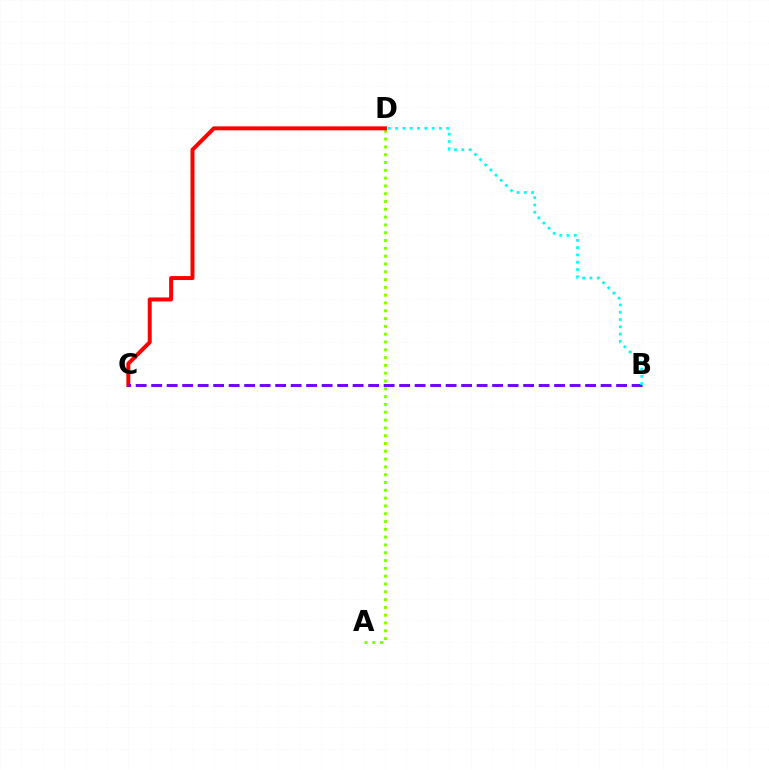{('A', 'D'): [{'color': '#84ff00', 'line_style': 'dotted', 'thickness': 2.12}], ('C', 'D'): [{'color': '#ff0000', 'line_style': 'solid', 'thickness': 2.85}], ('B', 'C'): [{'color': '#7200ff', 'line_style': 'dashed', 'thickness': 2.11}], ('B', 'D'): [{'color': '#00fff6', 'line_style': 'dotted', 'thickness': 1.98}]}